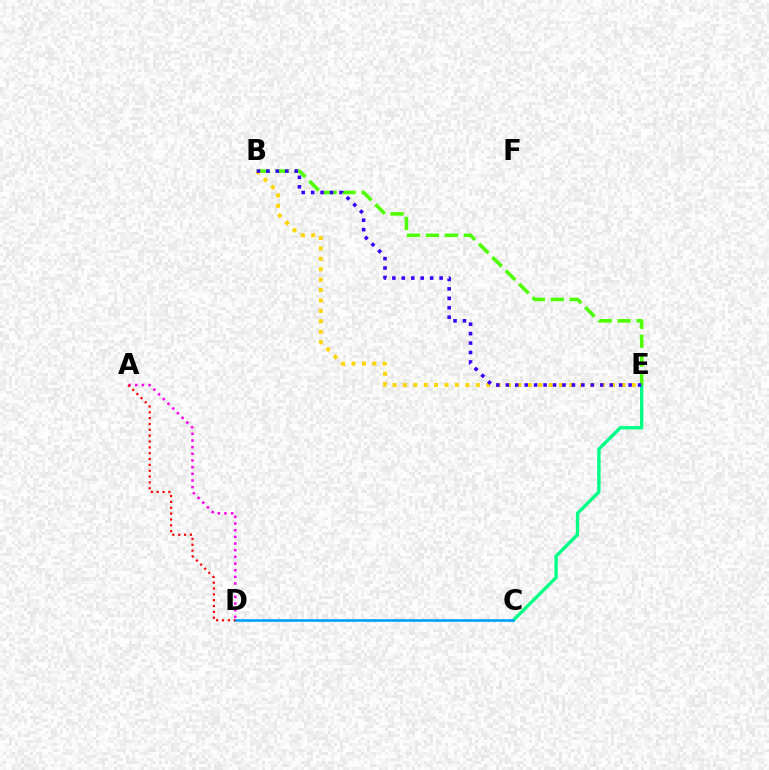{('A', 'D'): [{'color': '#ff00ed', 'line_style': 'dotted', 'thickness': 1.81}, {'color': '#ff0000', 'line_style': 'dotted', 'thickness': 1.59}], ('C', 'E'): [{'color': '#00ff86', 'line_style': 'solid', 'thickness': 2.43}], ('C', 'D'): [{'color': '#009eff', 'line_style': 'solid', 'thickness': 1.85}], ('B', 'E'): [{'color': '#4fff00', 'line_style': 'dashed', 'thickness': 2.57}, {'color': '#ffd500', 'line_style': 'dotted', 'thickness': 2.83}, {'color': '#3700ff', 'line_style': 'dotted', 'thickness': 2.57}]}